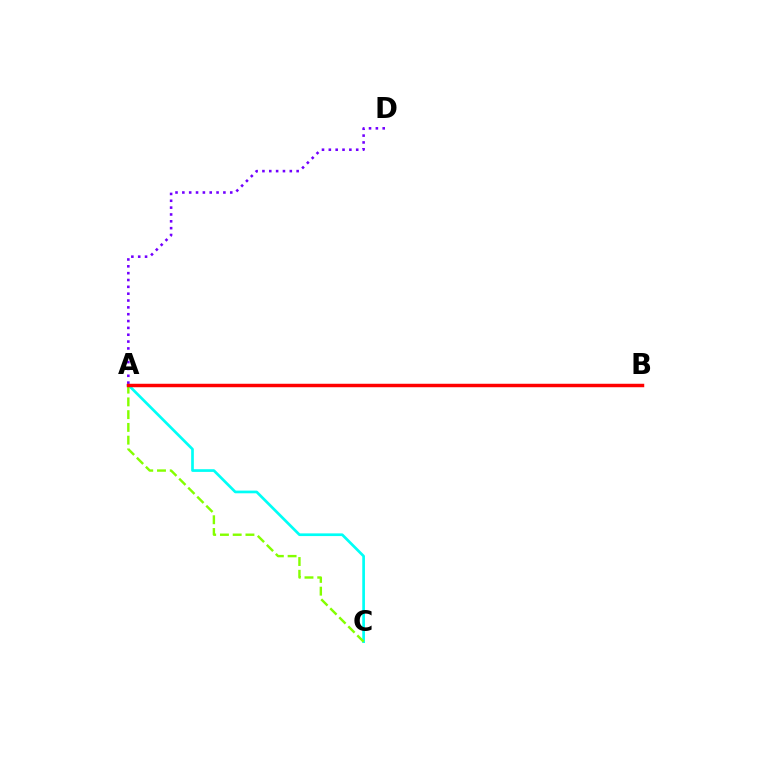{('A', 'C'): [{'color': '#00fff6', 'line_style': 'solid', 'thickness': 1.94}, {'color': '#84ff00', 'line_style': 'dashed', 'thickness': 1.73}], ('A', 'D'): [{'color': '#7200ff', 'line_style': 'dotted', 'thickness': 1.86}], ('A', 'B'): [{'color': '#ff0000', 'line_style': 'solid', 'thickness': 2.5}]}